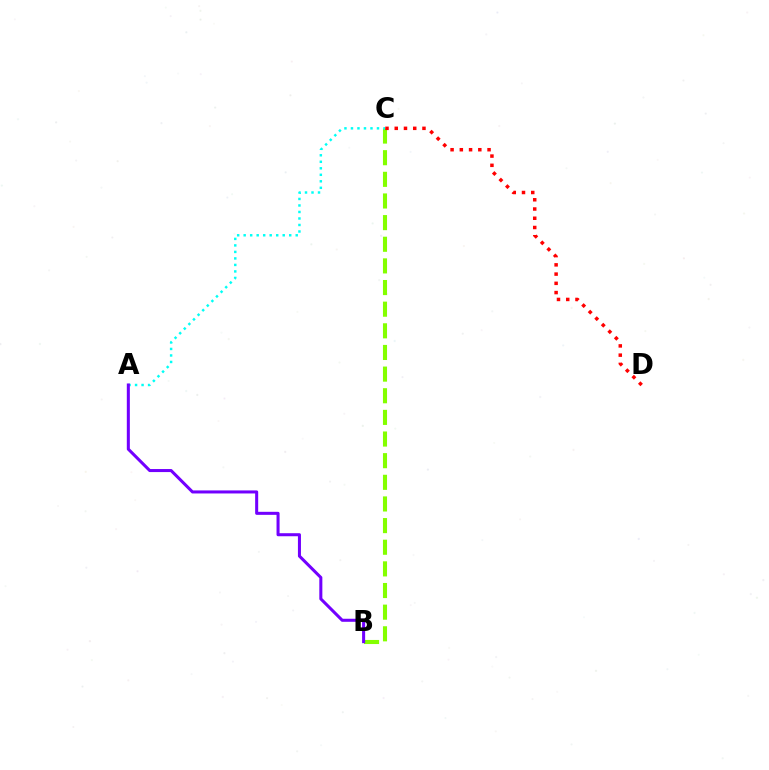{('B', 'C'): [{'color': '#84ff00', 'line_style': 'dashed', 'thickness': 2.94}], ('C', 'D'): [{'color': '#ff0000', 'line_style': 'dotted', 'thickness': 2.51}], ('A', 'C'): [{'color': '#00fff6', 'line_style': 'dotted', 'thickness': 1.77}], ('A', 'B'): [{'color': '#7200ff', 'line_style': 'solid', 'thickness': 2.19}]}